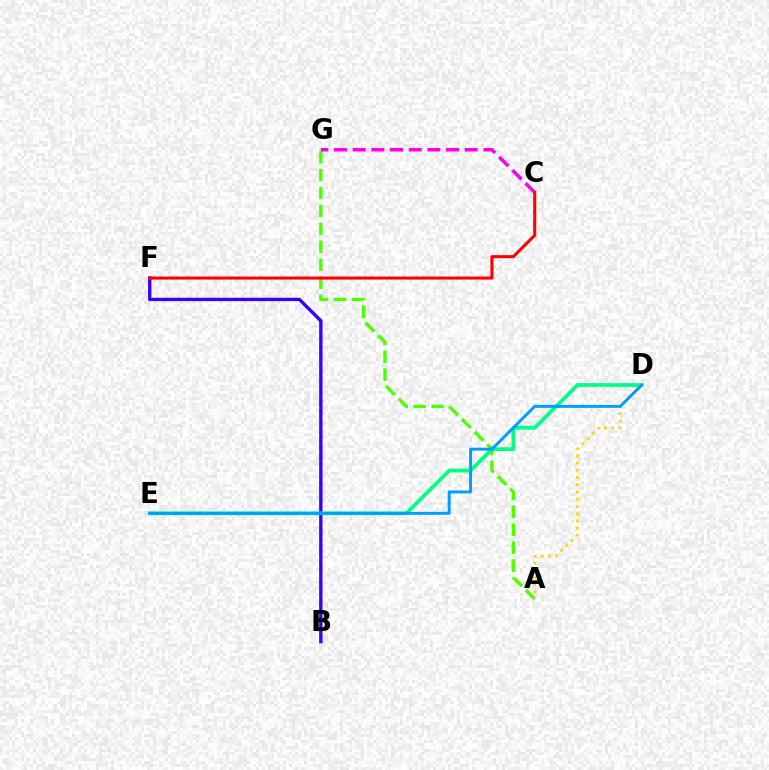{('A', 'G'): [{'color': '#4fff00', 'line_style': 'dashed', 'thickness': 2.44}], ('B', 'F'): [{'color': '#3700ff', 'line_style': 'solid', 'thickness': 2.41}], ('C', 'G'): [{'color': '#ff00ed', 'line_style': 'dashed', 'thickness': 2.54}], ('D', 'E'): [{'color': '#00ff86', 'line_style': 'solid', 'thickness': 2.7}, {'color': '#009eff', 'line_style': 'solid', 'thickness': 2.12}], ('C', 'F'): [{'color': '#ff0000', 'line_style': 'solid', 'thickness': 2.2}], ('A', 'D'): [{'color': '#ffd500', 'line_style': 'dotted', 'thickness': 1.97}]}